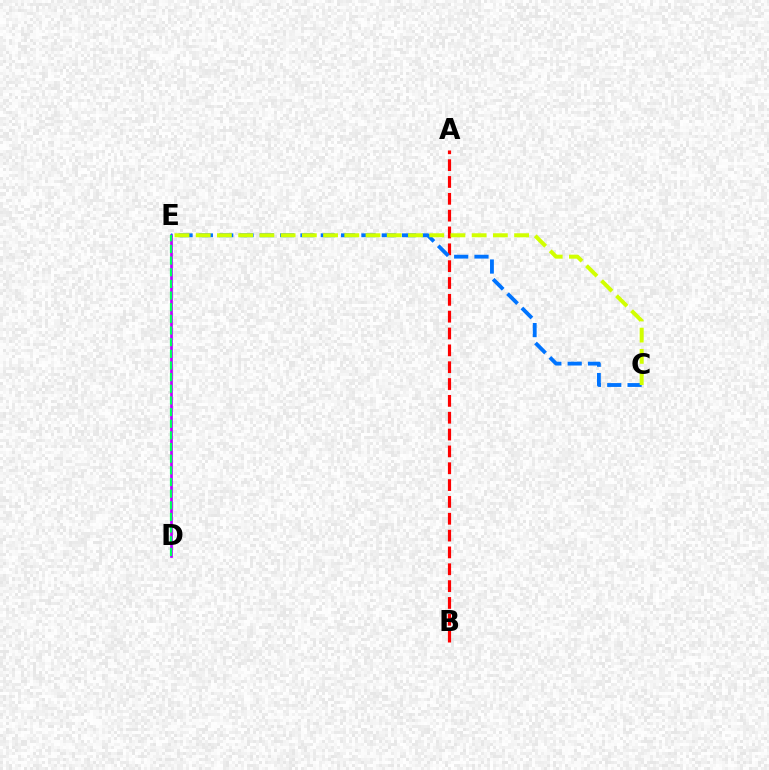{('A', 'B'): [{'color': '#ff0000', 'line_style': 'dashed', 'thickness': 2.29}], ('D', 'E'): [{'color': '#b900ff', 'line_style': 'solid', 'thickness': 1.93}, {'color': '#00ff5c', 'line_style': 'dashed', 'thickness': 1.58}], ('C', 'E'): [{'color': '#0074ff', 'line_style': 'dashed', 'thickness': 2.76}, {'color': '#d1ff00', 'line_style': 'dashed', 'thickness': 2.88}]}